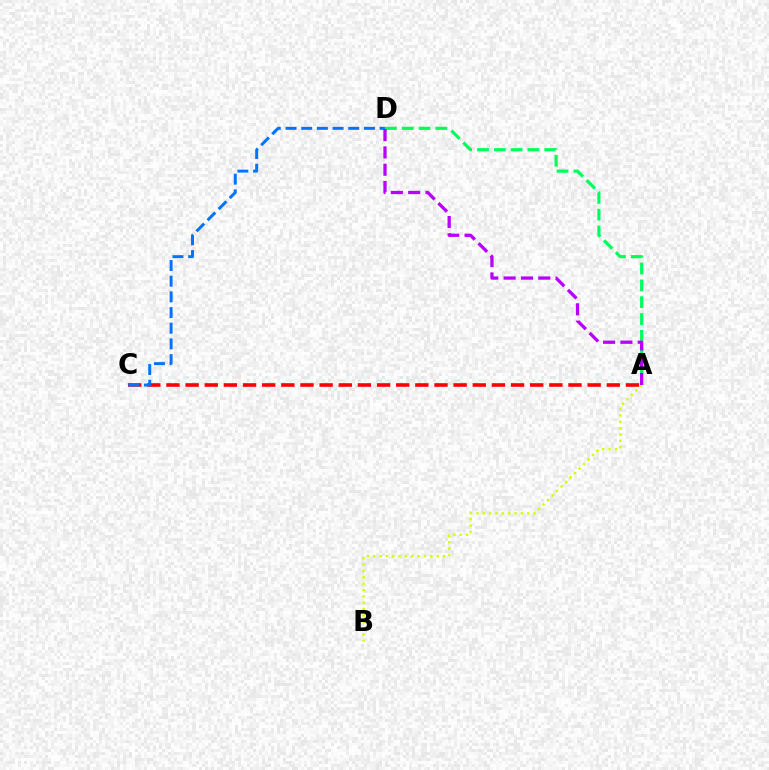{('A', 'C'): [{'color': '#ff0000', 'line_style': 'dashed', 'thickness': 2.6}], ('A', 'B'): [{'color': '#d1ff00', 'line_style': 'dotted', 'thickness': 1.73}], ('C', 'D'): [{'color': '#0074ff', 'line_style': 'dashed', 'thickness': 2.13}], ('A', 'D'): [{'color': '#00ff5c', 'line_style': 'dashed', 'thickness': 2.29}, {'color': '#b900ff', 'line_style': 'dashed', 'thickness': 2.35}]}